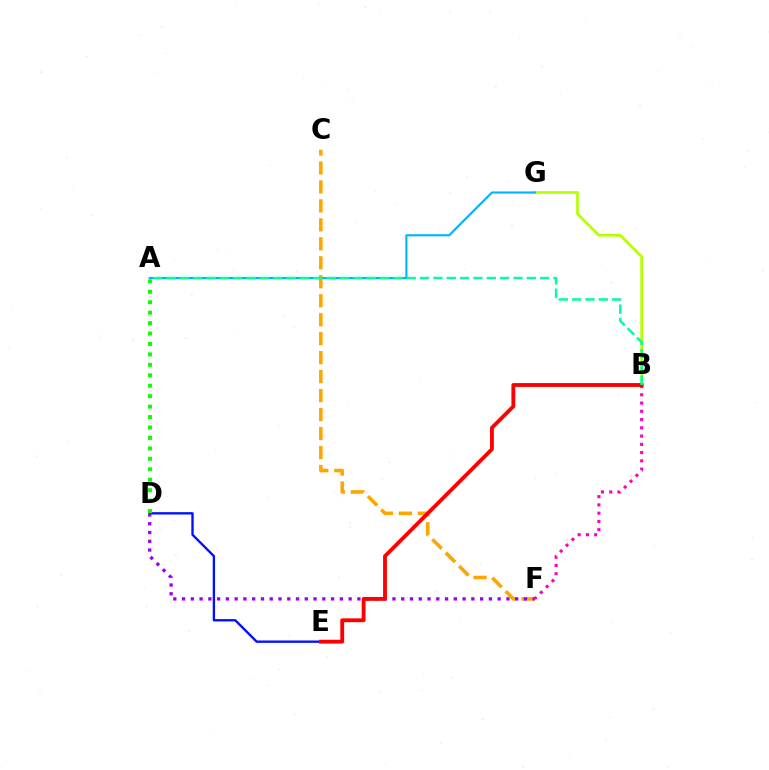{('B', 'G'): [{'color': '#b3ff00', 'line_style': 'solid', 'thickness': 1.95}], ('C', 'F'): [{'color': '#ffa500', 'line_style': 'dashed', 'thickness': 2.58}], ('D', 'E'): [{'color': '#0010ff', 'line_style': 'solid', 'thickness': 1.7}], ('D', 'F'): [{'color': '#9b00ff', 'line_style': 'dotted', 'thickness': 2.38}], ('A', 'G'): [{'color': '#00b5ff', 'line_style': 'solid', 'thickness': 1.55}], ('B', 'F'): [{'color': '#ff00bd', 'line_style': 'dotted', 'thickness': 2.24}], ('B', 'E'): [{'color': '#ff0000', 'line_style': 'solid', 'thickness': 2.76}], ('A', 'D'): [{'color': '#08ff00', 'line_style': 'dotted', 'thickness': 2.84}], ('A', 'B'): [{'color': '#00ff9d', 'line_style': 'dashed', 'thickness': 1.81}]}